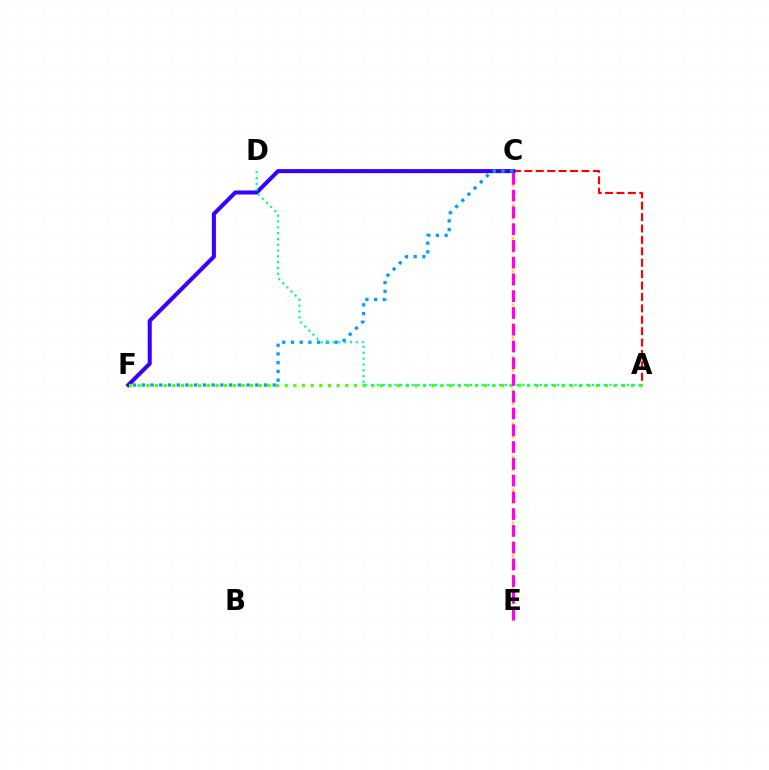{('A', 'C'): [{'color': '#ff0000', 'line_style': 'dashed', 'thickness': 1.55}], ('C', 'E'): [{'color': '#ffd500', 'line_style': 'dotted', 'thickness': 1.8}, {'color': '#ff00ed', 'line_style': 'dashed', 'thickness': 2.28}], ('C', 'F'): [{'color': '#3700ff', 'line_style': 'solid', 'thickness': 2.91}, {'color': '#009eff', 'line_style': 'dotted', 'thickness': 2.37}], ('A', 'F'): [{'color': '#4fff00', 'line_style': 'dotted', 'thickness': 2.35}], ('A', 'D'): [{'color': '#00ff86', 'line_style': 'dotted', 'thickness': 1.58}]}